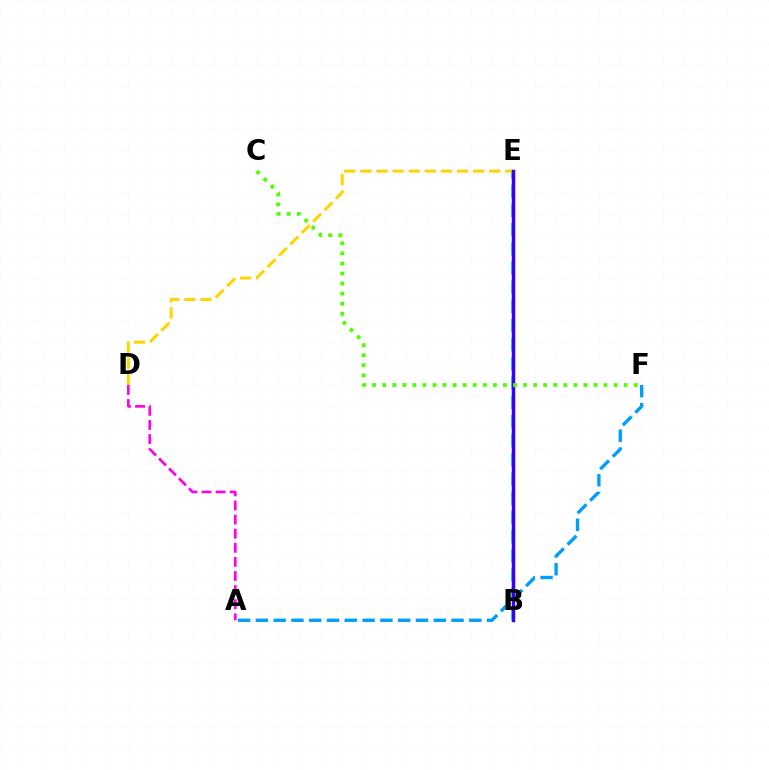{('A', 'F'): [{'color': '#009eff', 'line_style': 'dashed', 'thickness': 2.42}], ('B', 'E'): [{'color': '#00ff86', 'line_style': 'dashed', 'thickness': 2.61}, {'color': '#ff0000', 'line_style': 'dashed', 'thickness': 2.02}, {'color': '#3700ff', 'line_style': 'solid', 'thickness': 2.5}], ('A', 'D'): [{'color': '#ff00ed', 'line_style': 'dashed', 'thickness': 1.92}], ('D', 'E'): [{'color': '#ffd500', 'line_style': 'dashed', 'thickness': 2.19}], ('C', 'F'): [{'color': '#4fff00', 'line_style': 'dotted', 'thickness': 2.73}]}